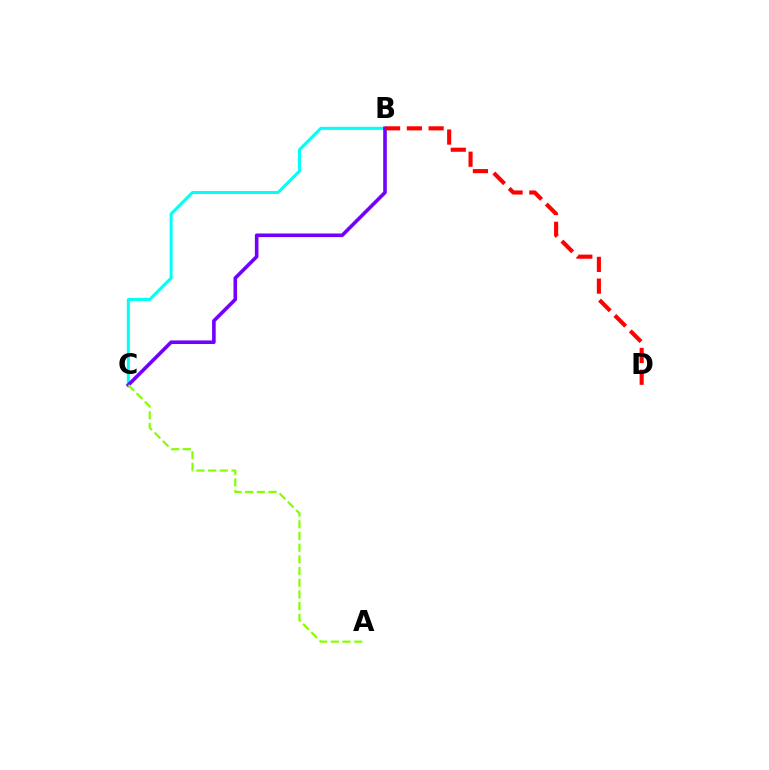{('B', 'C'): [{'color': '#00fff6', 'line_style': 'solid', 'thickness': 2.18}, {'color': '#7200ff', 'line_style': 'solid', 'thickness': 2.59}], ('A', 'C'): [{'color': '#84ff00', 'line_style': 'dashed', 'thickness': 1.59}], ('B', 'D'): [{'color': '#ff0000', 'line_style': 'dashed', 'thickness': 2.96}]}